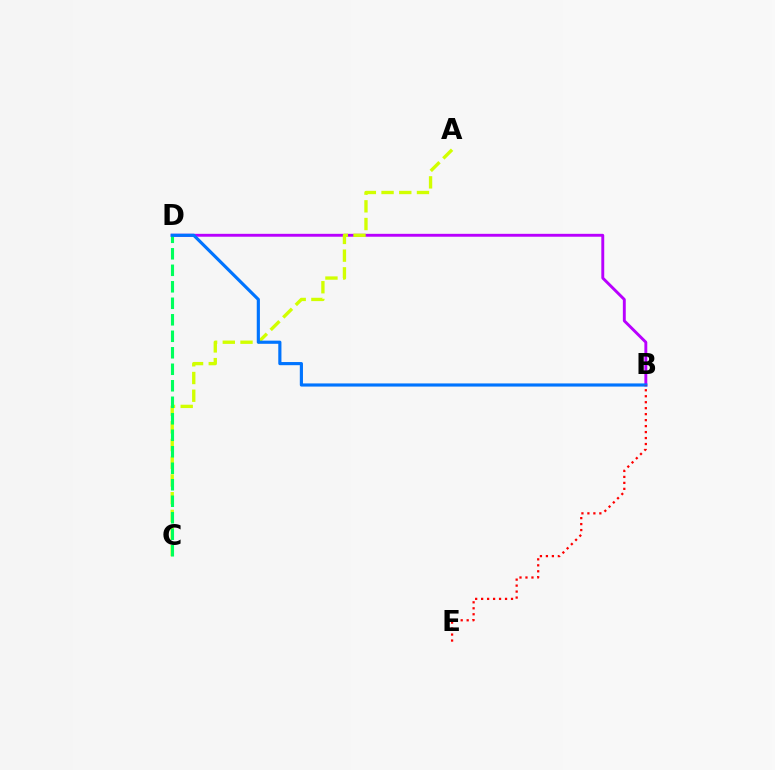{('B', 'D'): [{'color': '#b900ff', 'line_style': 'solid', 'thickness': 2.09}, {'color': '#0074ff', 'line_style': 'solid', 'thickness': 2.27}], ('A', 'C'): [{'color': '#d1ff00', 'line_style': 'dashed', 'thickness': 2.41}], ('C', 'D'): [{'color': '#00ff5c', 'line_style': 'dashed', 'thickness': 2.24}], ('B', 'E'): [{'color': '#ff0000', 'line_style': 'dotted', 'thickness': 1.62}]}